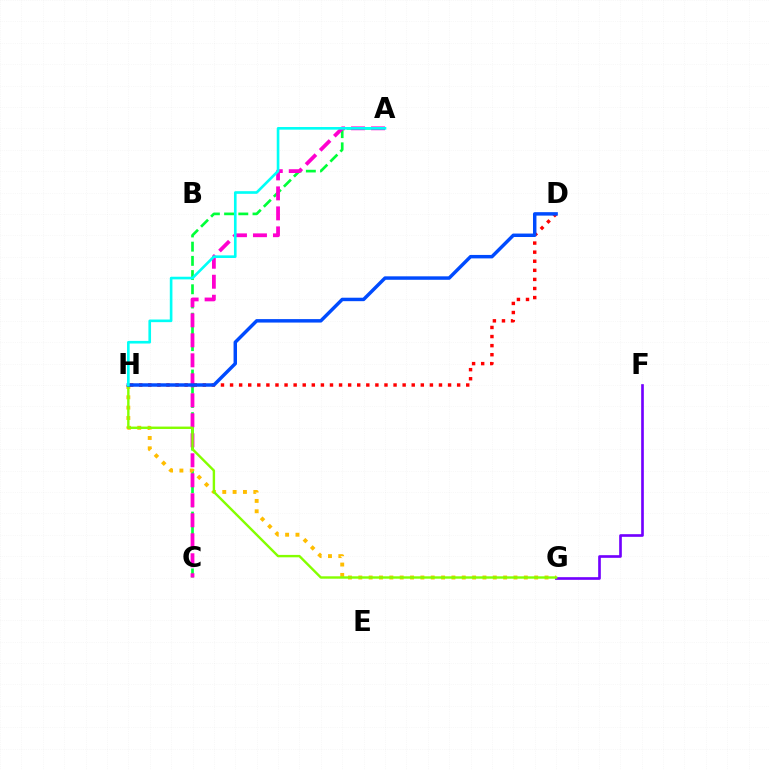{('A', 'C'): [{'color': '#00ff39', 'line_style': 'dashed', 'thickness': 1.93}, {'color': '#ff00cf', 'line_style': 'dashed', 'thickness': 2.72}], ('G', 'H'): [{'color': '#ffbd00', 'line_style': 'dotted', 'thickness': 2.81}, {'color': '#84ff00', 'line_style': 'solid', 'thickness': 1.73}], ('F', 'G'): [{'color': '#7200ff', 'line_style': 'solid', 'thickness': 1.91}], ('D', 'H'): [{'color': '#ff0000', 'line_style': 'dotted', 'thickness': 2.47}, {'color': '#004bff', 'line_style': 'solid', 'thickness': 2.49}], ('A', 'H'): [{'color': '#00fff6', 'line_style': 'solid', 'thickness': 1.9}]}